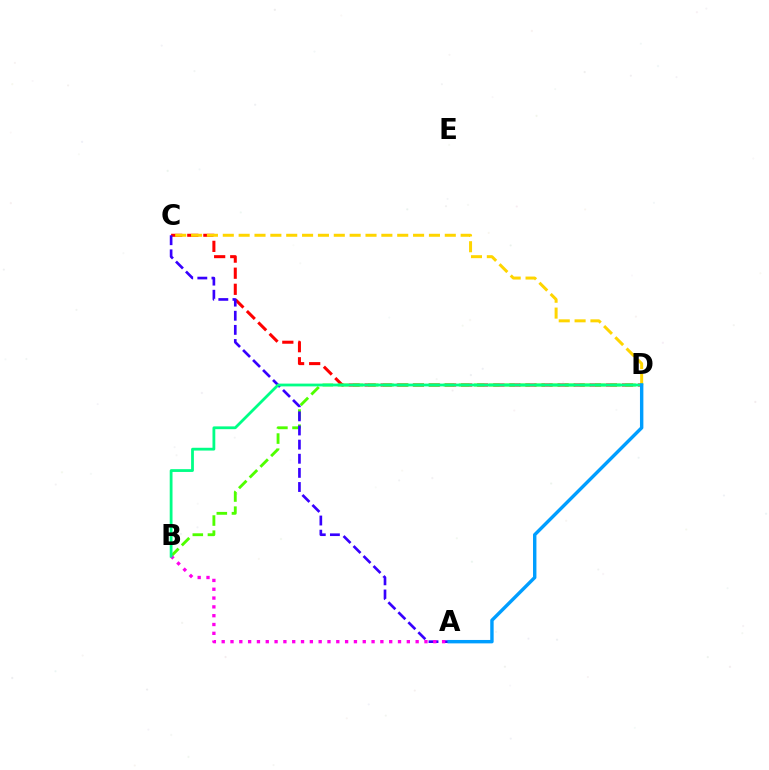{('C', 'D'): [{'color': '#ff0000', 'line_style': 'dashed', 'thickness': 2.18}, {'color': '#ffd500', 'line_style': 'dashed', 'thickness': 2.15}], ('B', 'D'): [{'color': '#4fff00', 'line_style': 'dashed', 'thickness': 2.06}, {'color': '#00ff86', 'line_style': 'solid', 'thickness': 2.01}], ('A', 'C'): [{'color': '#3700ff', 'line_style': 'dashed', 'thickness': 1.92}], ('A', 'B'): [{'color': '#ff00ed', 'line_style': 'dotted', 'thickness': 2.4}], ('A', 'D'): [{'color': '#009eff', 'line_style': 'solid', 'thickness': 2.46}]}